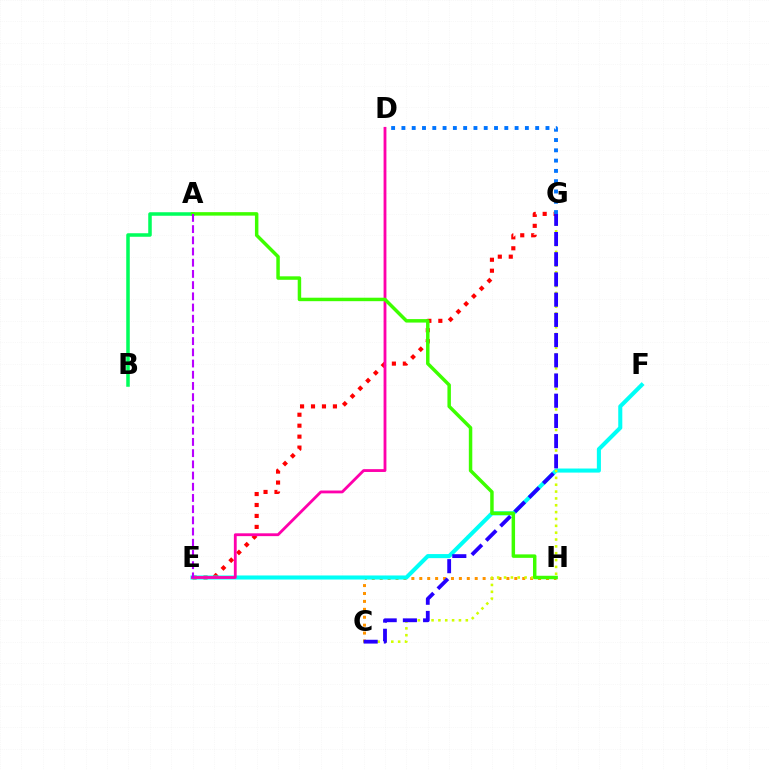{('C', 'H'): [{'color': '#ff9400', 'line_style': 'dotted', 'thickness': 2.15}], ('E', 'G'): [{'color': '#ff0000', 'line_style': 'dotted', 'thickness': 2.98}], ('E', 'F'): [{'color': '#00fff6', 'line_style': 'solid', 'thickness': 2.93}], ('C', 'G'): [{'color': '#d1ff00', 'line_style': 'dotted', 'thickness': 1.86}, {'color': '#2500ff', 'line_style': 'dashed', 'thickness': 2.75}], ('A', 'B'): [{'color': '#00ff5c', 'line_style': 'solid', 'thickness': 2.54}], ('D', 'E'): [{'color': '#ff00ac', 'line_style': 'solid', 'thickness': 2.03}], ('D', 'G'): [{'color': '#0074ff', 'line_style': 'dotted', 'thickness': 2.8}], ('A', 'H'): [{'color': '#3dff00', 'line_style': 'solid', 'thickness': 2.5}], ('A', 'E'): [{'color': '#b900ff', 'line_style': 'dashed', 'thickness': 1.52}]}